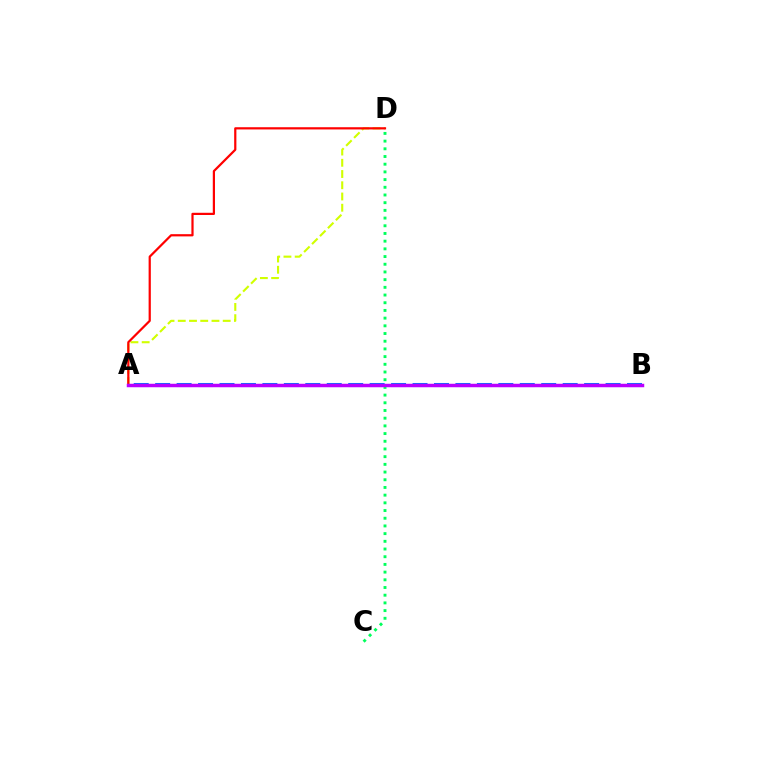{('A', 'B'): [{'color': '#0074ff', 'line_style': 'dashed', 'thickness': 2.91}, {'color': '#b900ff', 'line_style': 'solid', 'thickness': 2.5}], ('A', 'D'): [{'color': '#d1ff00', 'line_style': 'dashed', 'thickness': 1.53}, {'color': '#ff0000', 'line_style': 'solid', 'thickness': 1.59}], ('C', 'D'): [{'color': '#00ff5c', 'line_style': 'dotted', 'thickness': 2.09}]}